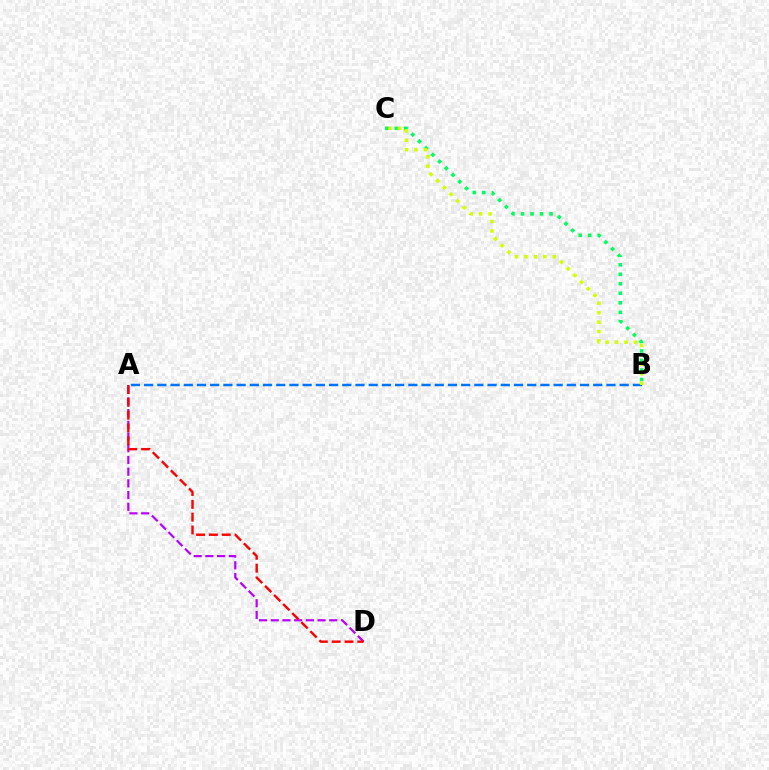{('B', 'C'): [{'color': '#00ff5c', 'line_style': 'dotted', 'thickness': 2.58}, {'color': '#d1ff00', 'line_style': 'dotted', 'thickness': 2.57}], ('A', 'D'): [{'color': '#b900ff', 'line_style': 'dashed', 'thickness': 1.59}, {'color': '#ff0000', 'line_style': 'dashed', 'thickness': 1.74}], ('A', 'B'): [{'color': '#0074ff', 'line_style': 'dashed', 'thickness': 1.79}]}